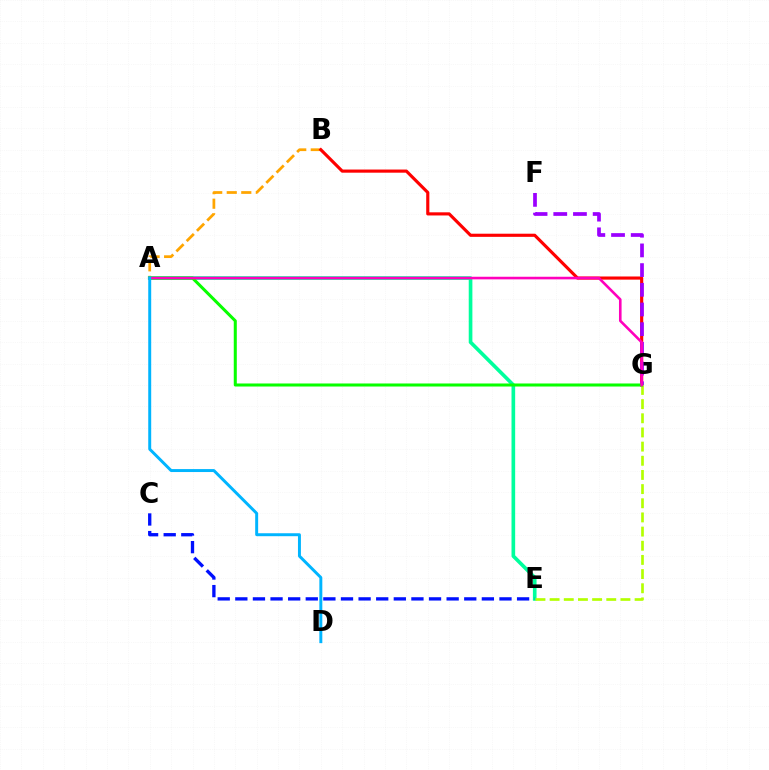{('A', 'B'): [{'color': '#ffa500', 'line_style': 'dashed', 'thickness': 1.97}], ('B', 'G'): [{'color': '#ff0000', 'line_style': 'solid', 'thickness': 2.26}], ('A', 'E'): [{'color': '#00ff9d', 'line_style': 'solid', 'thickness': 2.63}], ('C', 'E'): [{'color': '#0010ff', 'line_style': 'dashed', 'thickness': 2.39}], ('F', 'G'): [{'color': '#9b00ff', 'line_style': 'dashed', 'thickness': 2.68}], ('E', 'G'): [{'color': '#b3ff00', 'line_style': 'dashed', 'thickness': 1.92}], ('A', 'G'): [{'color': '#08ff00', 'line_style': 'solid', 'thickness': 2.19}, {'color': '#ff00bd', 'line_style': 'solid', 'thickness': 1.87}], ('A', 'D'): [{'color': '#00b5ff', 'line_style': 'solid', 'thickness': 2.13}]}